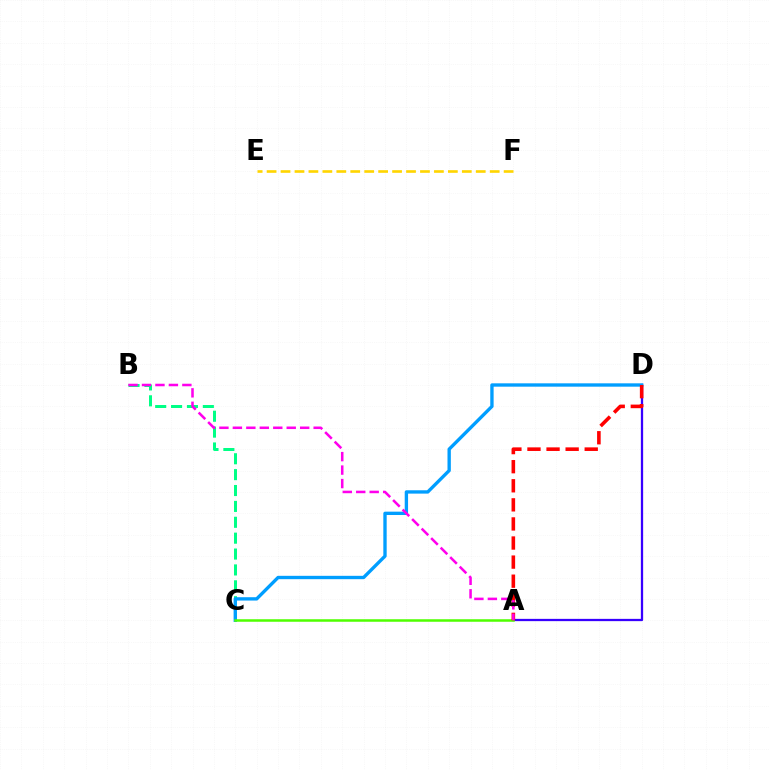{('B', 'C'): [{'color': '#00ff86', 'line_style': 'dashed', 'thickness': 2.16}], ('A', 'D'): [{'color': '#3700ff', 'line_style': 'solid', 'thickness': 1.64}, {'color': '#ff0000', 'line_style': 'dashed', 'thickness': 2.59}], ('C', 'D'): [{'color': '#009eff', 'line_style': 'solid', 'thickness': 2.41}], ('A', 'C'): [{'color': '#4fff00', 'line_style': 'solid', 'thickness': 1.81}], ('E', 'F'): [{'color': '#ffd500', 'line_style': 'dashed', 'thickness': 1.89}], ('A', 'B'): [{'color': '#ff00ed', 'line_style': 'dashed', 'thickness': 1.83}]}